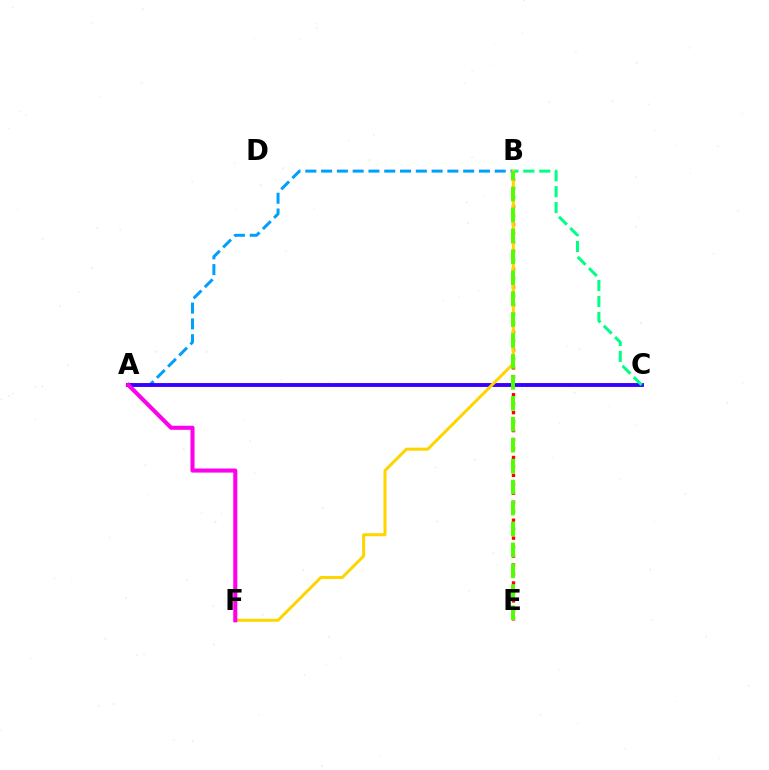{('A', 'B'): [{'color': '#009eff', 'line_style': 'dashed', 'thickness': 2.14}], ('B', 'E'): [{'color': '#ff0000', 'line_style': 'dotted', 'thickness': 2.44}, {'color': '#4fff00', 'line_style': 'dashed', 'thickness': 2.84}], ('A', 'C'): [{'color': '#3700ff', 'line_style': 'solid', 'thickness': 2.79}], ('B', 'C'): [{'color': '#00ff86', 'line_style': 'dashed', 'thickness': 2.17}], ('B', 'F'): [{'color': '#ffd500', 'line_style': 'solid', 'thickness': 2.17}], ('A', 'F'): [{'color': '#ff00ed', 'line_style': 'solid', 'thickness': 2.93}]}